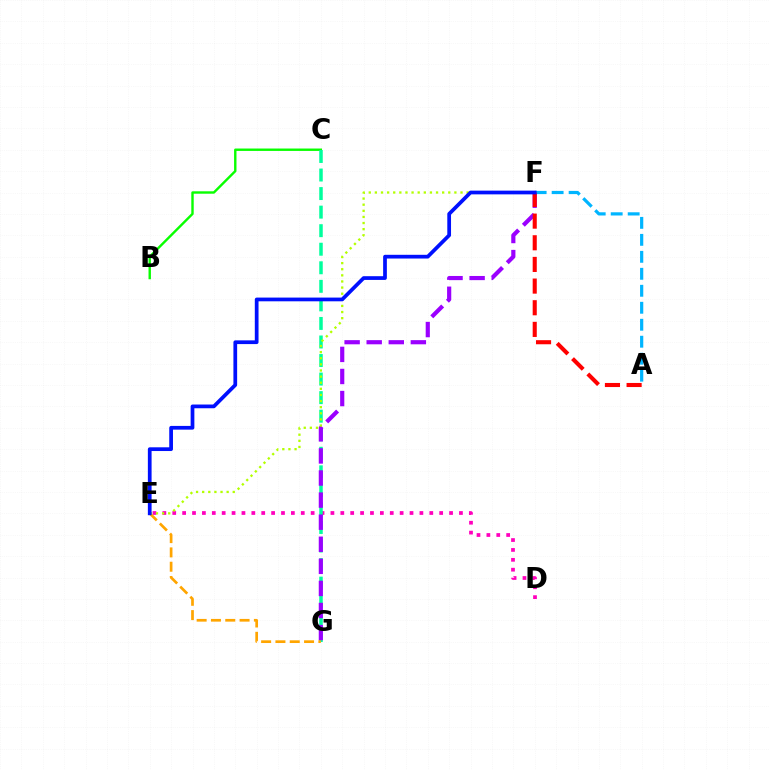{('D', 'E'): [{'color': '#ff00bd', 'line_style': 'dotted', 'thickness': 2.69}], ('B', 'C'): [{'color': '#08ff00', 'line_style': 'solid', 'thickness': 1.73}], ('C', 'G'): [{'color': '#00ff9d', 'line_style': 'dashed', 'thickness': 2.52}], ('F', 'G'): [{'color': '#9b00ff', 'line_style': 'dashed', 'thickness': 3.0}], ('E', 'G'): [{'color': '#ffa500', 'line_style': 'dashed', 'thickness': 1.94}], ('E', 'F'): [{'color': '#b3ff00', 'line_style': 'dotted', 'thickness': 1.66}, {'color': '#0010ff', 'line_style': 'solid', 'thickness': 2.68}], ('A', 'F'): [{'color': '#00b5ff', 'line_style': 'dashed', 'thickness': 2.31}, {'color': '#ff0000', 'line_style': 'dashed', 'thickness': 2.94}]}